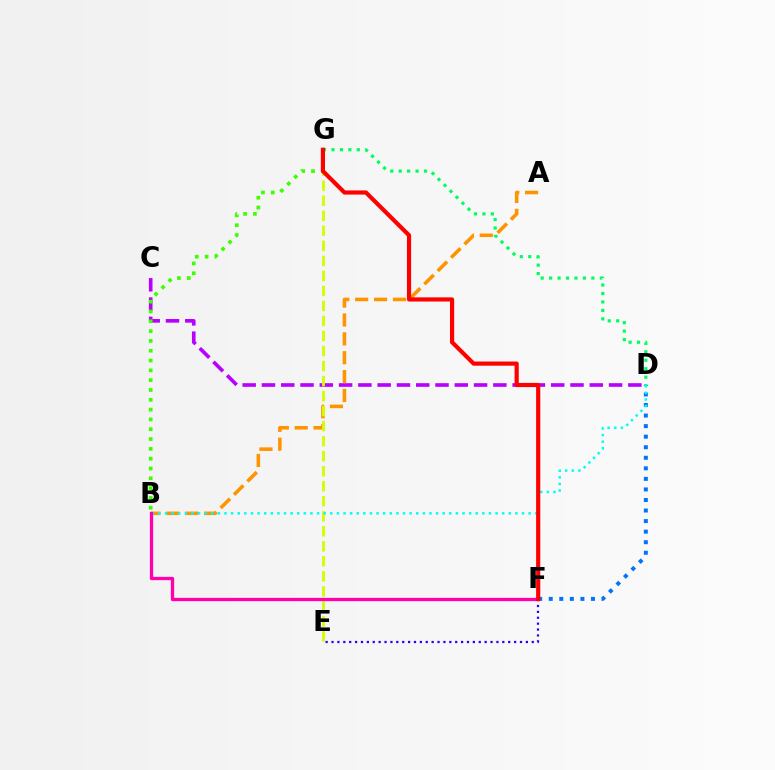{('D', 'F'): [{'color': '#0074ff', 'line_style': 'dotted', 'thickness': 2.87}], ('C', 'D'): [{'color': '#b900ff', 'line_style': 'dashed', 'thickness': 2.62}], ('D', 'G'): [{'color': '#00ff5c', 'line_style': 'dotted', 'thickness': 2.3}], ('A', 'B'): [{'color': '#ff9400', 'line_style': 'dashed', 'thickness': 2.57}], ('E', 'G'): [{'color': '#d1ff00', 'line_style': 'dashed', 'thickness': 2.04}], ('E', 'F'): [{'color': '#2500ff', 'line_style': 'dotted', 'thickness': 1.6}], ('B', 'G'): [{'color': '#3dff00', 'line_style': 'dotted', 'thickness': 2.67}], ('B', 'D'): [{'color': '#00fff6', 'line_style': 'dotted', 'thickness': 1.8}], ('B', 'F'): [{'color': '#ff00ac', 'line_style': 'solid', 'thickness': 2.38}], ('F', 'G'): [{'color': '#ff0000', 'line_style': 'solid', 'thickness': 3.0}]}